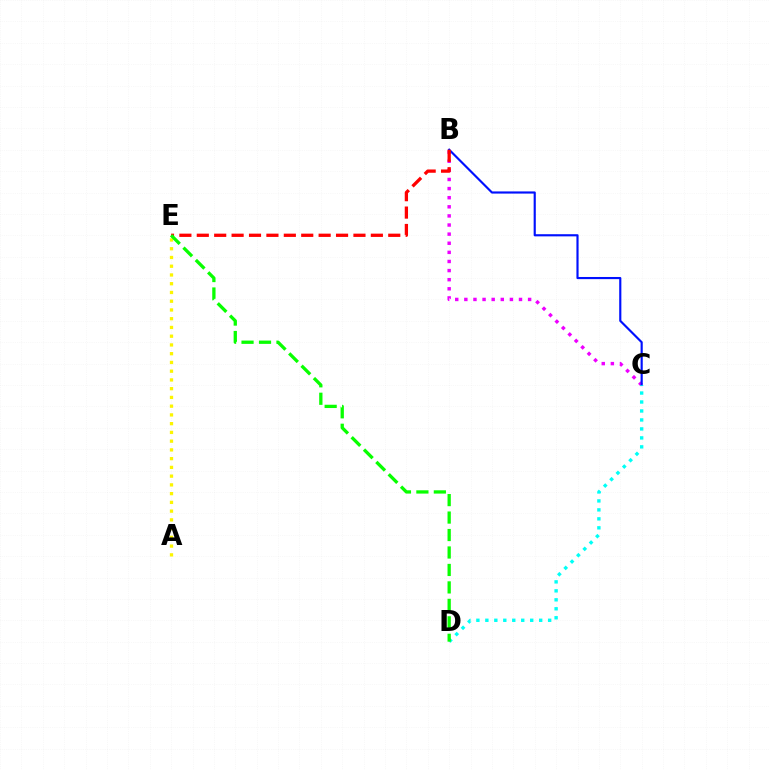{('B', 'C'): [{'color': '#ee00ff', 'line_style': 'dotted', 'thickness': 2.48}, {'color': '#0010ff', 'line_style': 'solid', 'thickness': 1.55}], ('C', 'D'): [{'color': '#00fff6', 'line_style': 'dotted', 'thickness': 2.44}], ('B', 'E'): [{'color': '#ff0000', 'line_style': 'dashed', 'thickness': 2.36}], ('A', 'E'): [{'color': '#fcf500', 'line_style': 'dotted', 'thickness': 2.38}], ('D', 'E'): [{'color': '#08ff00', 'line_style': 'dashed', 'thickness': 2.37}]}